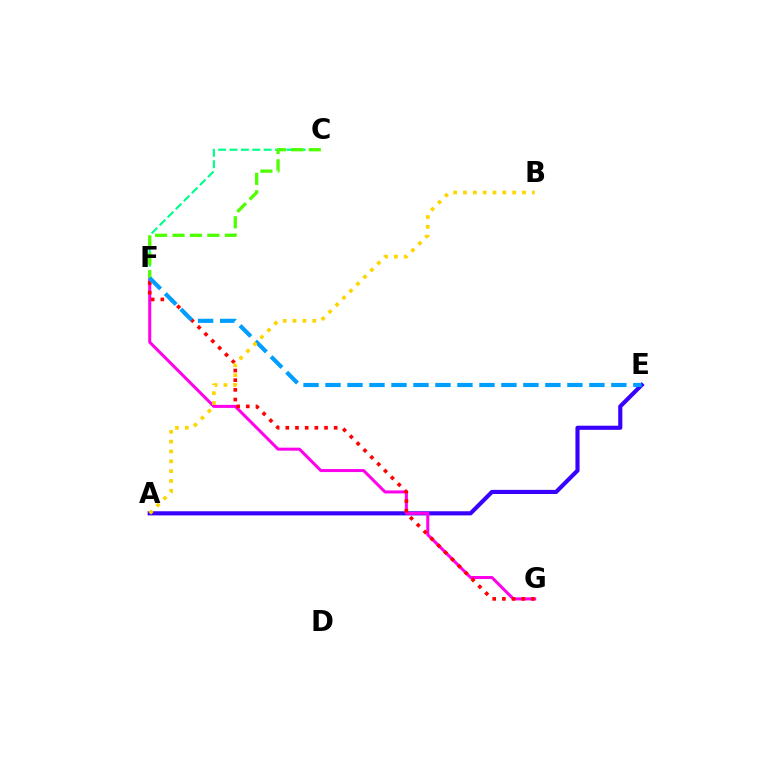{('A', 'E'): [{'color': '#3700ff', 'line_style': 'solid', 'thickness': 2.98}], ('F', 'G'): [{'color': '#ff00ed', 'line_style': 'solid', 'thickness': 2.18}, {'color': '#ff0000', 'line_style': 'dotted', 'thickness': 2.63}], ('C', 'F'): [{'color': '#00ff86', 'line_style': 'dashed', 'thickness': 1.54}, {'color': '#4fff00', 'line_style': 'dashed', 'thickness': 2.37}], ('E', 'F'): [{'color': '#009eff', 'line_style': 'dashed', 'thickness': 2.99}], ('A', 'B'): [{'color': '#ffd500', 'line_style': 'dotted', 'thickness': 2.67}]}